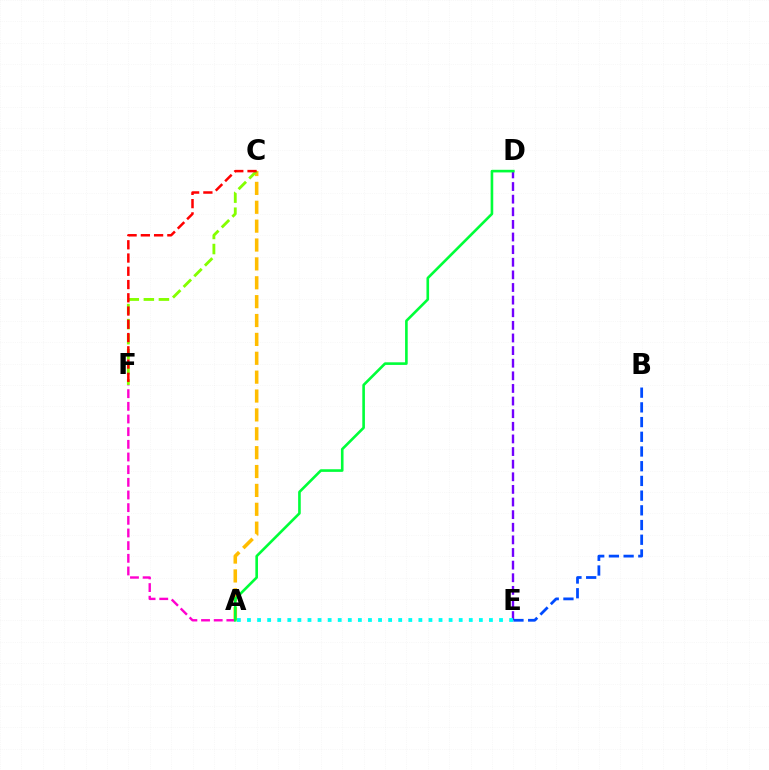{('D', 'E'): [{'color': '#7200ff', 'line_style': 'dashed', 'thickness': 1.71}], ('A', 'C'): [{'color': '#ffbd00', 'line_style': 'dashed', 'thickness': 2.56}], ('A', 'F'): [{'color': '#ff00cf', 'line_style': 'dashed', 'thickness': 1.72}], ('C', 'F'): [{'color': '#84ff00', 'line_style': 'dashed', 'thickness': 2.05}, {'color': '#ff0000', 'line_style': 'dashed', 'thickness': 1.8}], ('A', 'D'): [{'color': '#00ff39', 'line_style': 'solid', 'thickness': 1.89}], ('A', 'E'): [{'color': '#00fff6', 'line_style': 'dotted', 'thickness': 2.74}], ('B', 'E'): [{'color': '#004bff', 'line_style': 'dashed', 'thickness': 2.0}]}